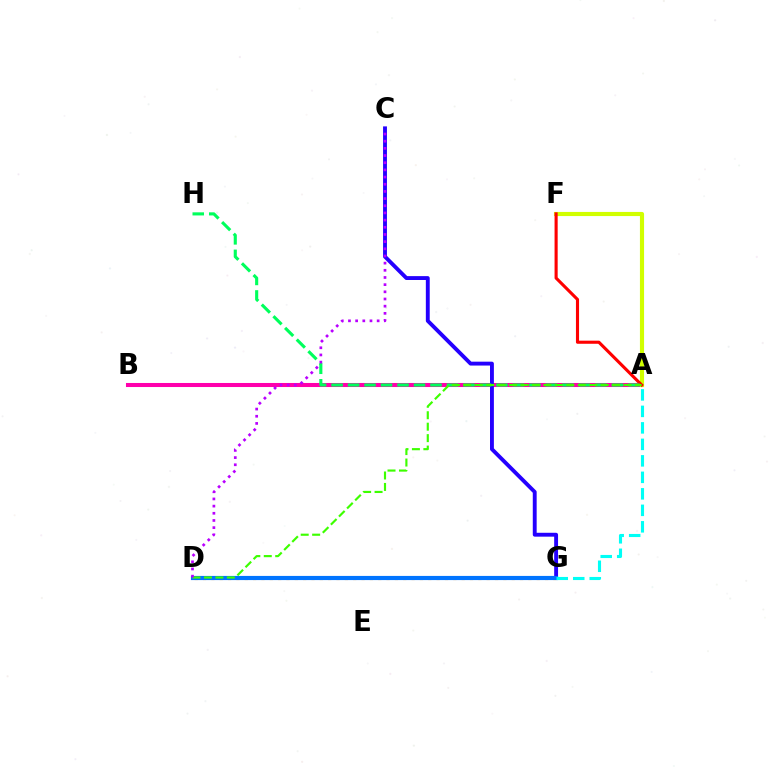{('A', 'B'): [{'color': '#ff00ac', 'line_style': 'solid', 'thickness': 2.92}], ('A', 'F'): [{'color': '#d1ff00', 'line_style': 'solid', 'thickness': 2.98}, {'color': '#ff0000', 'line_style': 'solid', 'thickness': 2.24}], ('D', 'G'): [{'color': '#ff9400', 'line_style': 'dotted', 'thickness': 2.27}, {'color': '#0074ff', 'line_style': 'solid', 'thickness': 2.99}], ('C', 'G'): [{'color': '#2500ff', 'line_style': 'solid', 'thickness': 2.79}], ('A', 'H'): [{'color': '#00ff5c', 'line_style': 'dashed', 'thickness': 2.24}], ('A', 'G'): [{'color': '#00fff6', 'line_style': 'dashed', 'thickness': 2.24}], ('A', 'D'): [{'color': '#3dff00', 'line_style': 'dashed', 'thickness': 1.56}], ('C', 'D'): [{'color': '#b900ff', 'line_style': 'dotted', 'thickness': 1.95}]}